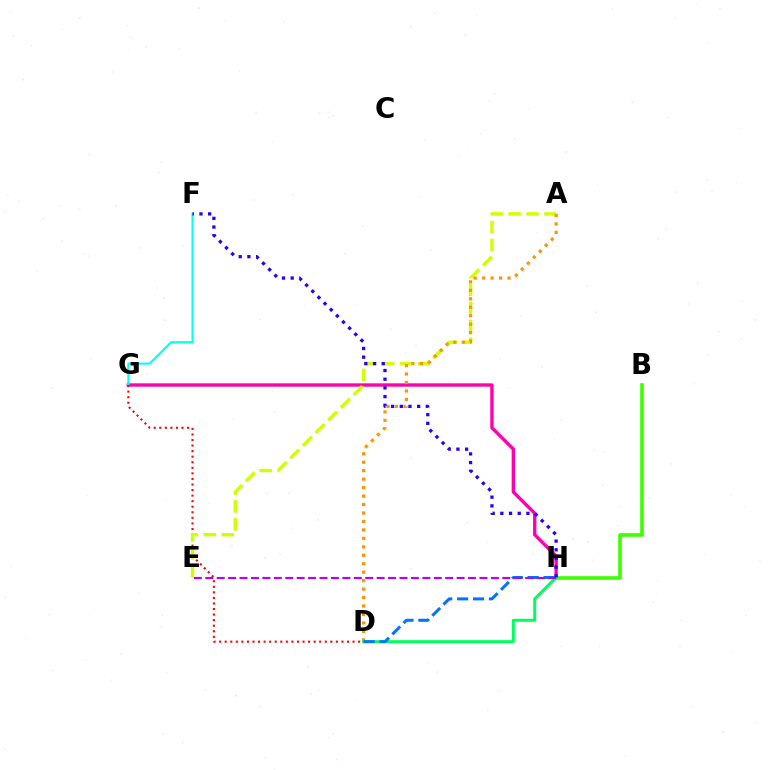{('G', 'H'): [{'color': '#ff00ac', 'line_style': 'solid', 'thickness': 2.41}], ('F', 'G'): [{'color': '#00fff6', 'line_style': 'solid', 'thickness': 1.5}], ('B', 'H'): [{'color': '#3dff00', 'line_style': 'solid', 'thickness': 2.6}], ('D', 'G'): [{'color': '#ff0000', 'line_style': 'dotted', 'thickness': 1.51}], ('A', 'E'): [{'color': '#d1ff00', 'line_style': 'dashed', 'thickness': 2.44}], ('A', 'D'): [{'color': '#ff9400', 'line_style': 'dotted', 'thickness': 2.3}], ('D', 'H'): [{'color': '#00ff5c', 'line_style': 'solid', 'thickness': 2.14}, {'color': '#0074ff', 'line_style': 'dashed', 'thickness': 2.16}], ('E', 'H'): [{'color': '#b900ff', 'line_style': 'dashed', 'thickness': 1.55}], ('F', 'H'): [{'color': '#2500ff', 'line_style': 'dotted', 'thickness': 2.36}]}